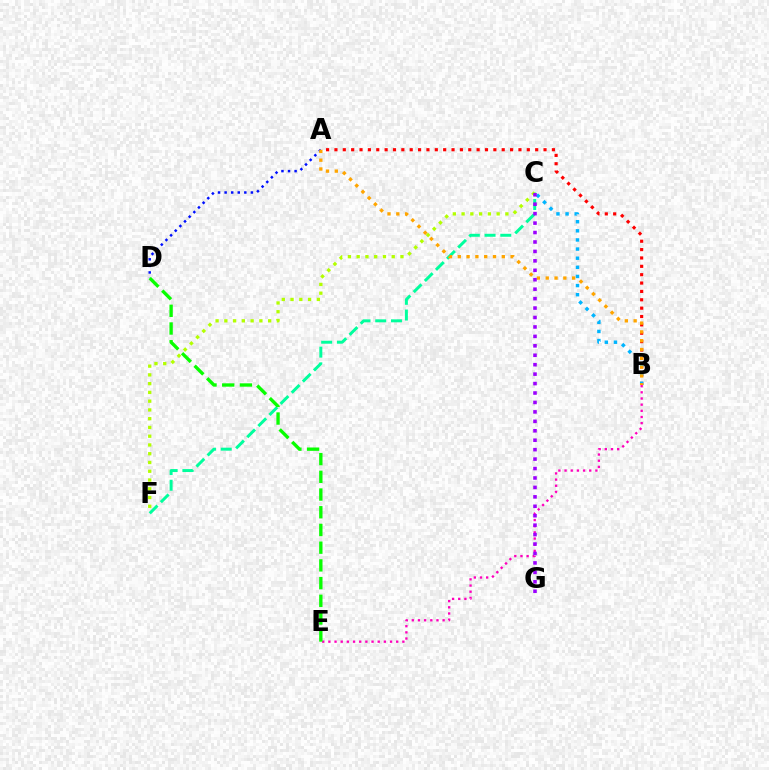{('A', 'B'): [{'color': '#ff0000', 'line_style': 'dotted', 'thickness': 2.27}, {'color': '#ffa500', 'line_style': 'dotted', 'thickness': 2.39}], ('C', 'F'): [{'color': '#00ff9d', 'line_style': 'dashed', 'thickness': 2.14}, {'color': '#b3ff00', 'line_style': 'dotted', 'thickness': 2.38}], ('B', 'E'): [{'color': '#ff00bd', 'line_style': 'dotted', 'thickness': 1.68}], ('B', 'C'): [{'color': '#00b5ff', 'line_style': 'dotted', 'thickness': 2.48}], ('A', 'D'): [{'color': '#0010ff', 'line_style': 'dotted', 'thickness': 1.79}], ('C', 'G'): [{'color': '#9b00ff', 'line_style': 'dotted', 'thickness': 2.56}], ('D', 'E'): [{'color': '#08ff00', 'line_style': 'dashed', 'thickness': 2.41}]}